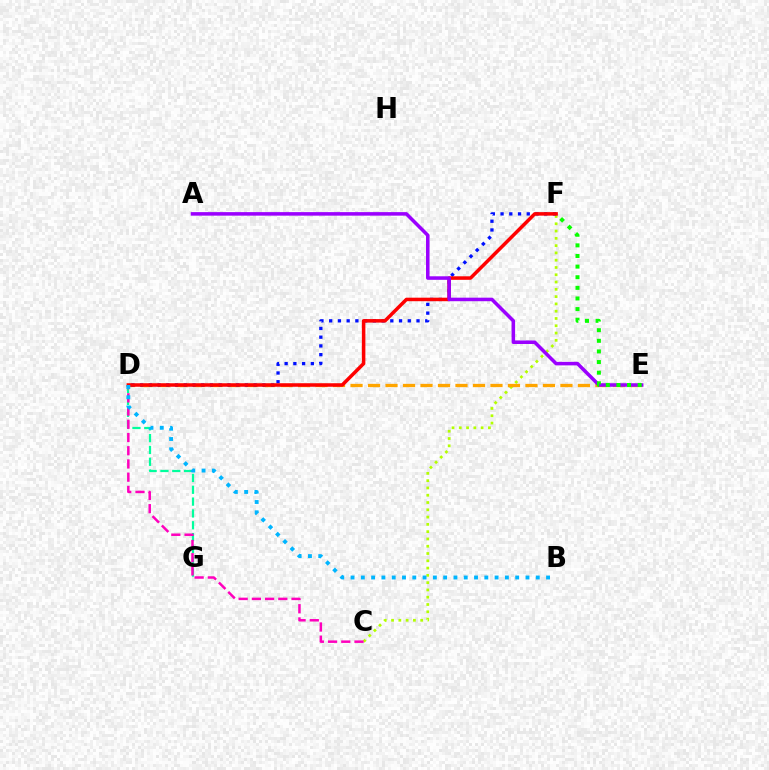{('C', 'F'): [{'color': '#b3ff00', 'line_style': 'dotted', 'thickness': 1.98}], ('D', 'G'): [{'color': '#00ff9d', 'line_style': 'dashed', 'thickness': 1.61}], ('C', 'D'): [{'color': '#ff00bd', 'line_style': 'dashed', 'thickness': 1.8}], ('D', 'E'): [{'color': '#ffa500', 'line_style': 'dashed', 'thickness': 2.38}], ('D', 'F'): [{'color': '#0010ff', 'line_style': 'dotted', 'thickness': 2.37}, {'color': '#ff0000', 'line_style': 'solid', 'thickness': 2.53}], ('A', 'E'): [{'color': '#9b00ff', 'line_style': 'solid', 'thickness': 2.54}], ('E', 'F'): [{'color': '#08ff00', 'line_style': 'dotted', 'thickness': 2.89}], ('B', 'D'): [{'color': '#00b5ff', 'line_style': 'dotted', 'thickness': 2.8}]}